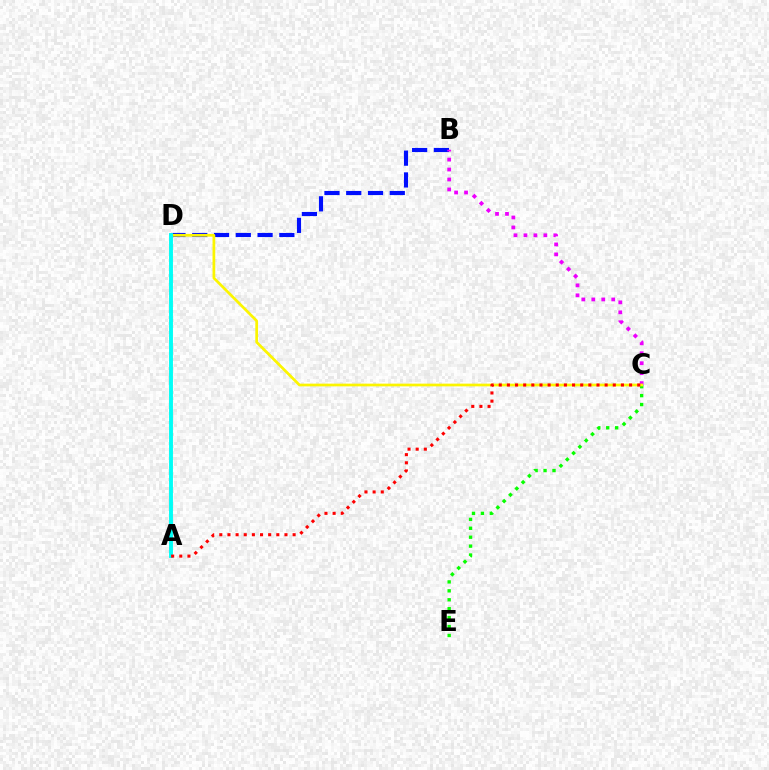{('B', 'D'): [{'color': '#0010ff', 'line_style': 'dashed', 'thickness': 2.96}], ('C', 'E'): [{'color': '#08ff00', 'line_style': 'dotted', 'thickness': 2.43}], ('B', 'C'): [{'color': '#ee00ff', 'line_style': 'dotted', 'thickness': 2.71}], ('C', 'D'): [{'color': '#fcf500', 'line_style': 'solid', 'thickness': 1.96}], ('A', 'D'): [{'color': '#00fff6', 'line_style': 'solid', 'thickness': 2.81}], ('A', 'C'): [{'color': '#ff0000', 'line_style': 'dotted', 'thickness': 2.21}]}